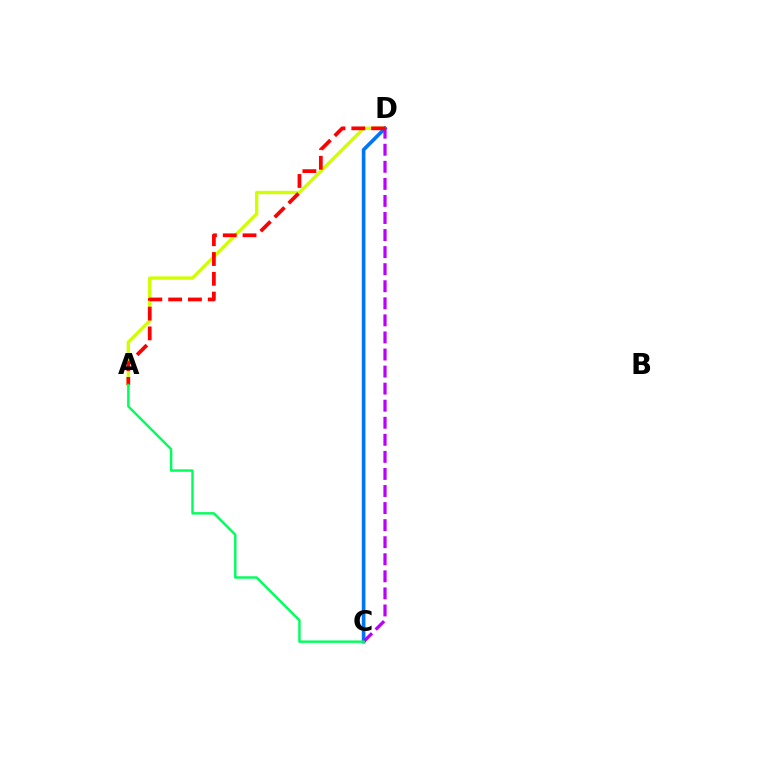{('A', 'D'): [{'color': '#d1ff00', 'line_style': 'solid', 'thickness': 2.43}, {'color': '#ff0000', 'line_style': 'dashed', 'thickness': 2.69}], ('C', 'D'): [{'color': '#0074ff', 'line_style': 'solid', 'thickness': 2.61}, {'color': '#b900ff', 'line_style': 'dashed', 'thickness': 2.32}], ('A', 'C'): [{'color': '#00ff5c', 'line_style': 'solid', 'thickness': 1.75}]}